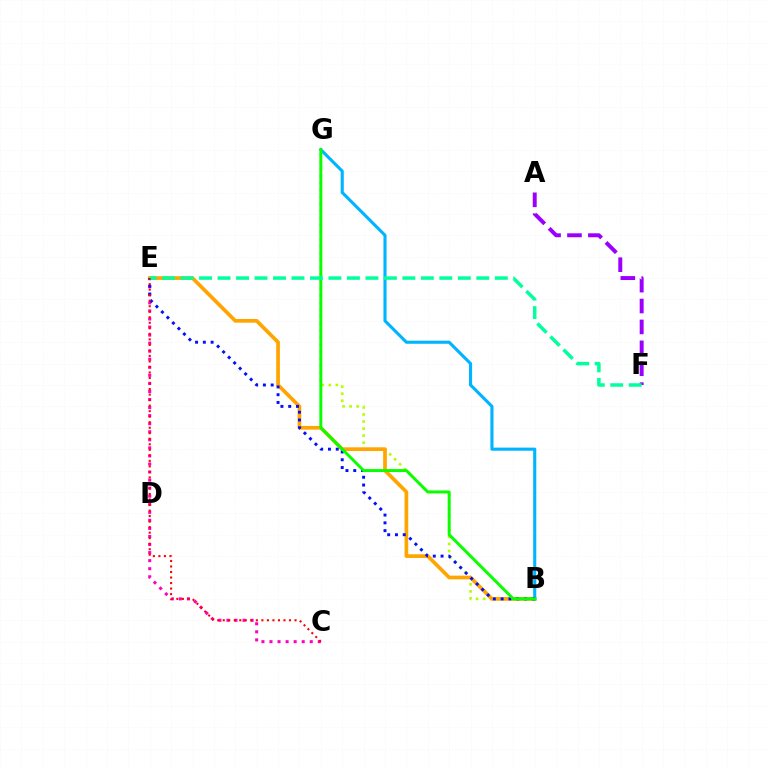{('C', 'E'): [{'color': '#ff00bd', 'line_style': 'dotted', 'thickness': 2.19}, {'color': '#ff0000', 'line_style': 'dotted', 'thickness': 1.5}], ('B', 'G'): [{'color': '#b3ff00', 'line_style': 'dotted', 'thickness': 1.91}, {'color': '#00b5ff', 'line_style': 'solid', 'thickness': 2.24}, {'color': '#08ff00', 'line_style': 'solid', 'thickness': 2.11}], ('A', 'F'): [{'color': '#9b00ff', 'line_style': 'dashed', 'thickness': 2.84}], ('B', 'E'): [{'color': '#ffa500', 'line_style': 'solid', 'thickness': 2.66}, {'color': '#0010ff', 'line_style': 'dotted', 'thickness': 2.11}], ('E', 'F'): [{'color': '#00ff9d', 'line_style': 'dashed', 'thickness': 2.51}]}